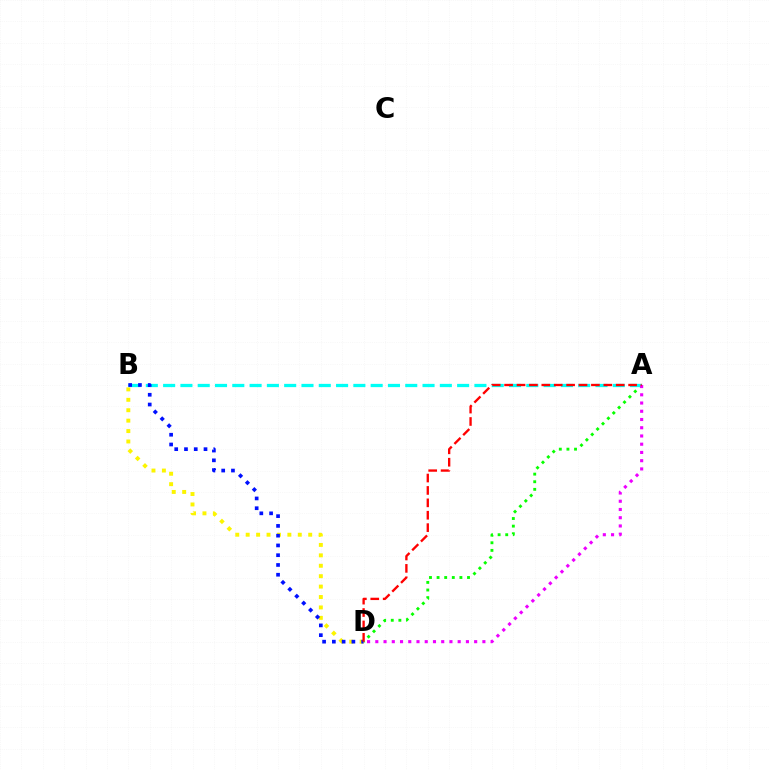{('A', 'D'): [{'color': '#08ff00', 'line_style': 'dotted', 'thickness': 2.07}, {'color': '#ee00ff', 'line_style': 'dotted', 'thickness': 2.24}, {'color': '#ff0000', 'line_style': 'dashed', 'thickness': 1.68}], ('B', 'D'): [{'color': '#fcf500', 'line_style': 'dotted', 'thickness': 2.83}, {'color': '#0010ff', 'line_style': 'dotted', 'thickness': 2.65}], ('A', 'B'): [{'color': '#00fff6', 'line_style': 'dashed', 'thickness': 2.35}]}